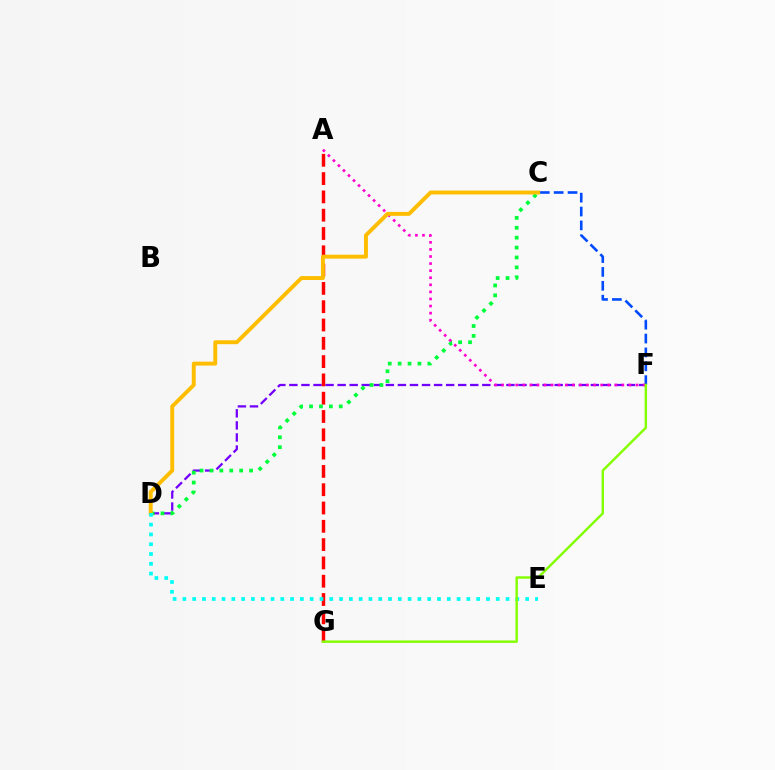{('D', 'F'): [{'color': '#7200ff', 'line_style': 'dashed', 'thickness': 1.64}], ('C', 'F'): [{'color': '#004bff', 'line_style': 'dashed', 'thickness': 1.88}], ('A', 'G'): [{'color': '#ff0000', 'line_style': 'dashed', 'thickness': 2.49}], ('C', 'D'): [{'color': '#00ff39', 'line_style': 'dotted', 'thickness': 2.69}, {'color': '#ffbd00', 'line_style': 'solid', 'thickness': 2.82}], ('A', 'F'): [{'color': '#ff00cf', 'line_style': 'dotted', 'thickness': 1.92}], ('D', 'E'): [{'color': '#00fff6', 'line_style': 'dotted', 'thickness': 2.66}], ('F', 'G'): [{'color': '#84ff00', 'line_style': 'solid', 'thickness': 1.75}]}